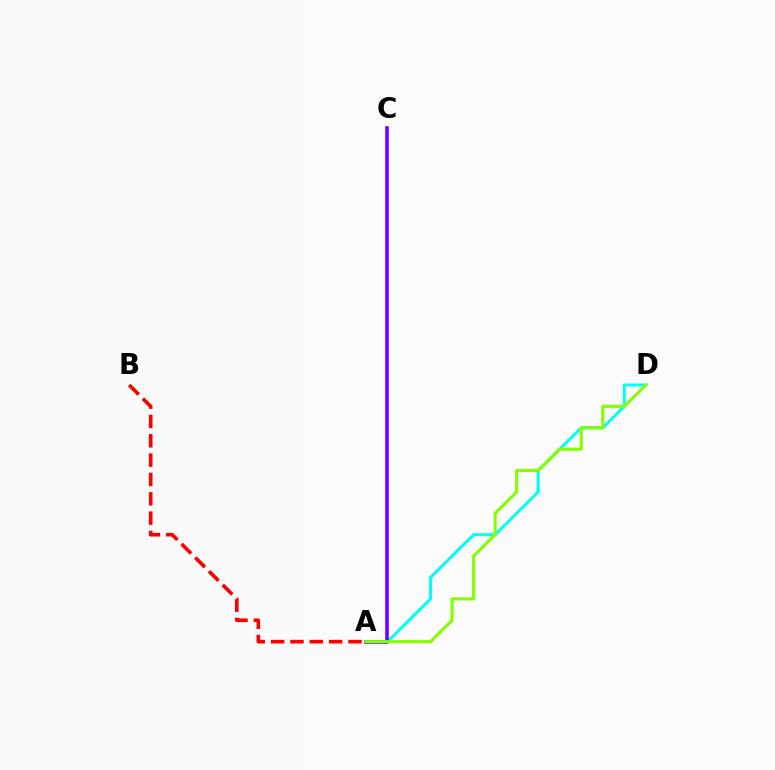{('A', 'D'): [{'color': '#00fff6', 'line_style': 'solid', 'thickness': 2.17}, {'color': '#84ff00', 'line_style': 'solid', 'thickness': 2.24}], ('A', 'B'): [{'color': '#ff0000', 'line_style': 'dashed', 'thickness': 2.63}], ('A', 'C'): [{'color': '#7200ff', 'line_style': 'solid', 'thickness': 2.61}]}